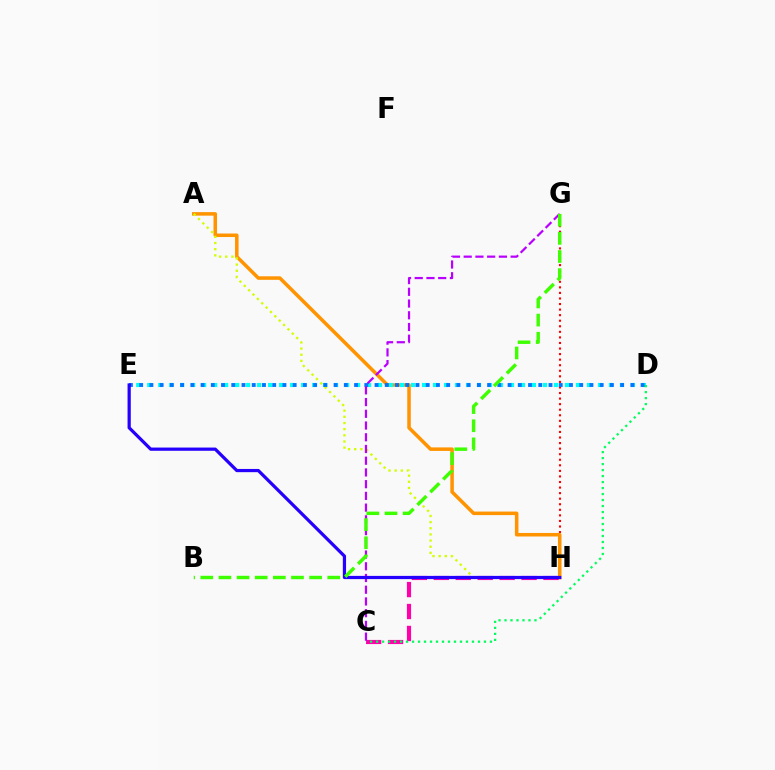{('G', 'H'): [{'color': '#ff0000', 'line_style': 'dotted', 'thickness': 1.51}], ('A', 'H'): [{'color': '#ff9400', 'line_style': 'solid', 'thickness': 2.54}, {'color': '#d1ff00', 'line_style': 'dotted', 'thickness': 1.67}], ('D', 'E'): [{'color': '#00fff6', 'line_style': 'dotted', 'thickness': 2.99}, {'color': '#0074ff', 'line_style': 'dotted', 'thickness': 2.78}], ('C', 'H'): [{'color': '#ff00ac', 'line_style': 'dashed', 'thickness': 2.98}], ('C', 'D'): [{'color': '#00ff5c', 'line_style': 'dotted', 'thickness': 1.63}], ('C', 'G'): [{'color': '#b900ff', 'line_style': 'dashed', 'thickness': 1.59}], ('E', 'H'): [{'color': '#2500ff', 'line_style': 'solid', 'thickness': 2.32}], ('B', 'G'): [{'color': '#3dff00', 'line_style': 'dashed', 'thickness': 2.46}]}